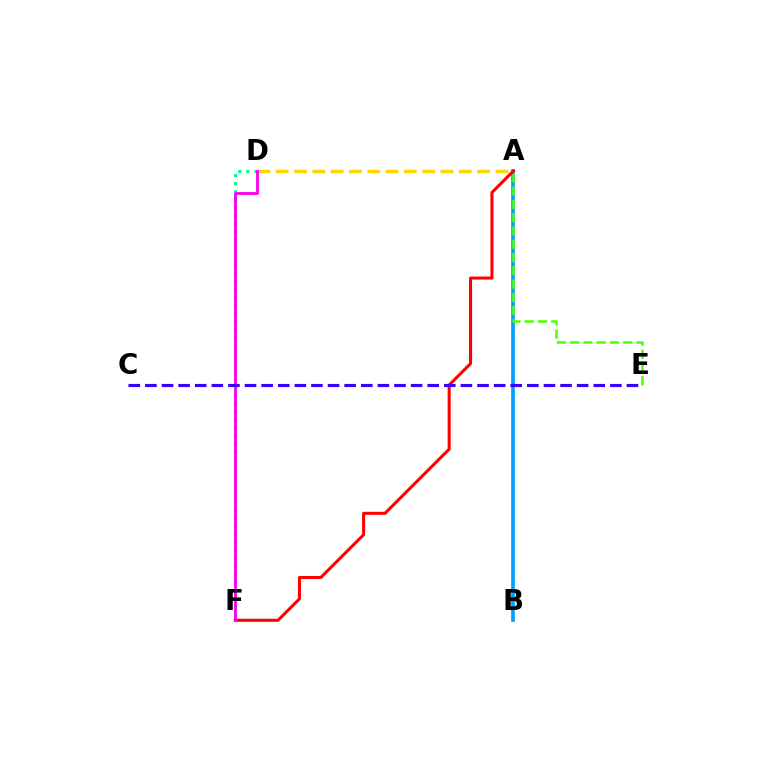{('A', 'B'): [{'color': '#009eff', 'line_style': 'solid', 'thickness': 2.63}], ('A', 'E'): [{'color': '#4fff00', 'line_style': 'dashed', 'thickness': 1.8}], ('A', 'D'): [{'color': '#ffd500', 'line_style': 'dashed', 'thickness': 2.49}], ('D', 'F'): [{'color': '#00ff86', 'line_style': 'dotted', 'thickness': 2.21}, {'color': '#ff00ed', 'line_style': 'solid', 'thickness': 2.05}], ('A', 'F'): [{'color': '#ff0000', 'line_style': 'solid', 'thickness': 2.2}], ('C', 'E'): [{'color': '#3700ff', 'line_style': 'dashed', 'thickness': 2.26}]}